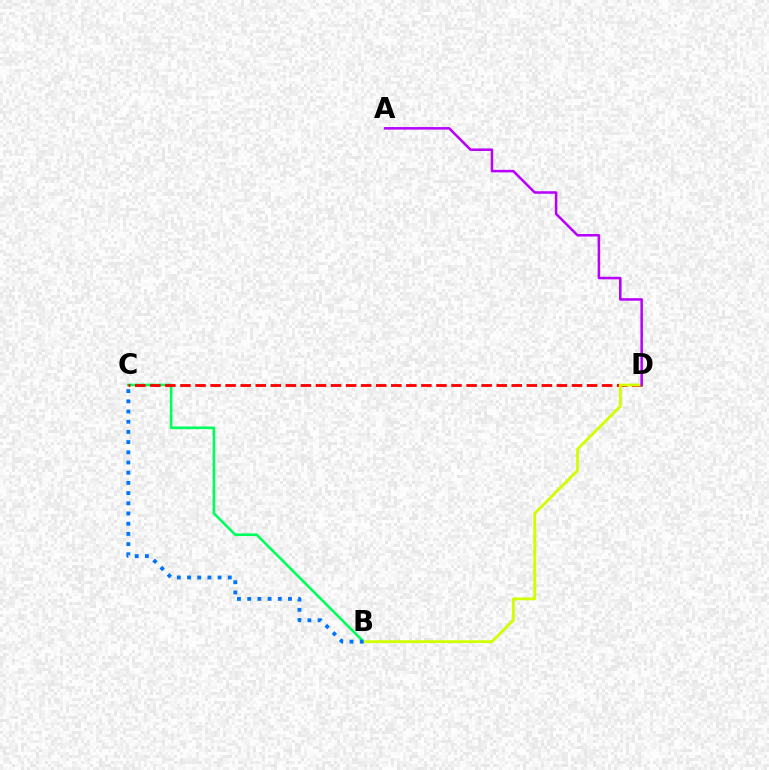{('B', 'C'): [{'color': '#00ff5c', 'line_style': 'solid', 'thickness': 1.89}, {'color': '#0074ff', 'line_style': 'dotted', 'thickness': 2.77}], ('C', 'D'): [{'color': '#ff0000', 'line_style': 'dashed', 'thickness': 2.05}], ('B', 'D'): [{'color': '#d1ff00', 'line_style': 'solid', 'thickness': 2.02}], ('A', 'D'): [{'color': '#b900ff', 'line_style': 'solid', 'thickness': 1.83}]}